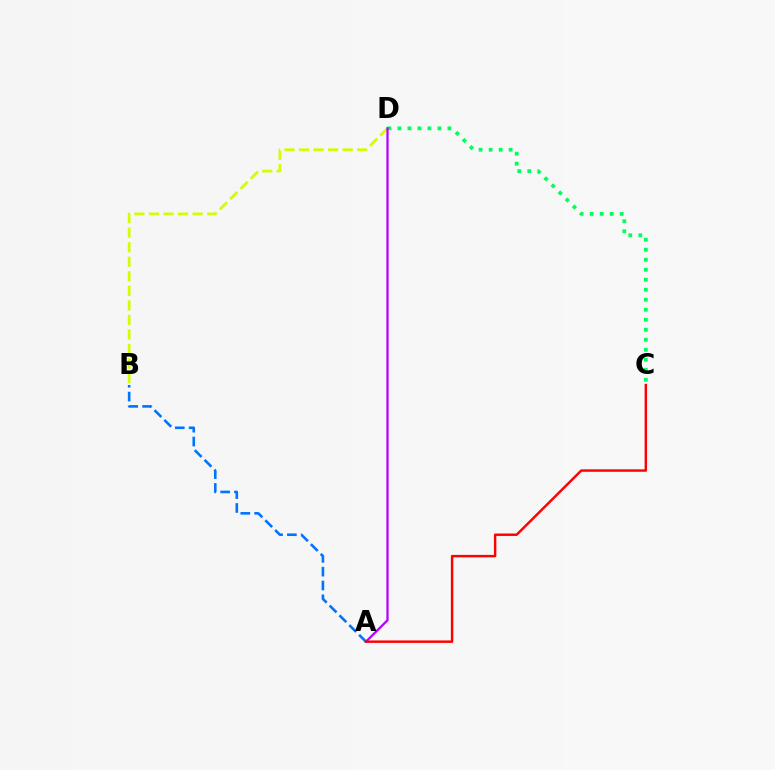{('C', 'D'): [{'color': '#00ff5c', 'line_style': 'dotted', 'thickness': 2.72}], ('B', 'D'): [{'color': '#d1ff00', 'line_style': 'dashed', 'thickness': 1.98}], ('A', 'D'): [{'color': '#b900ff', 'line_style': 'solid', 'thickness': 1.63}], ('A', 'B'): [{'color': '#0074ff', 'line_style': 'dashed', 'thickness': 1.88}], ('A', 'C'): [{'color': '#ff0000', 'line_style': 'solid', 'thickness': 1.76}]}